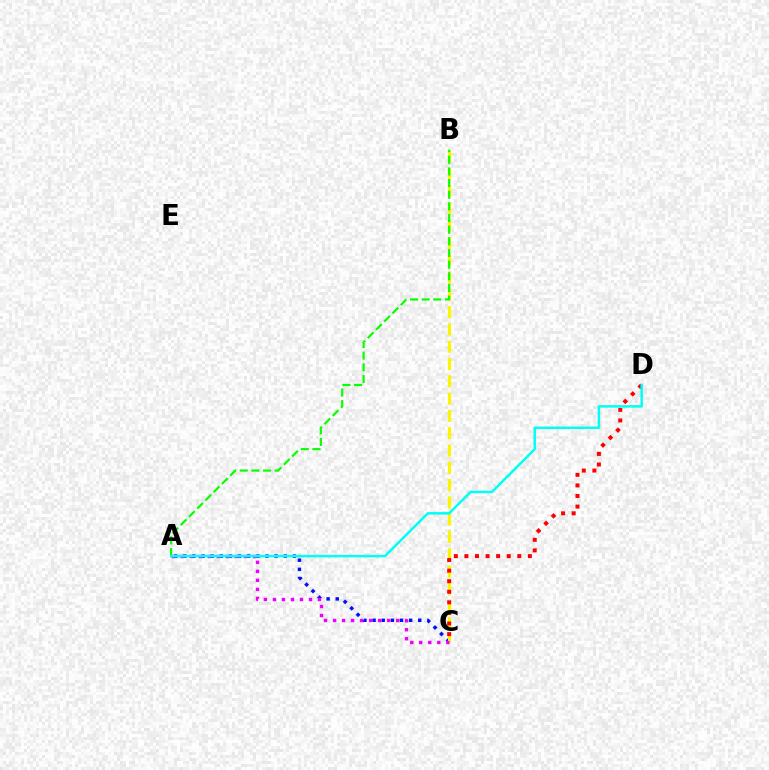{('A', 'C'): [{'color': '#0010ff', 'line_style': 'dotted', 'thickness': 2.48}, {'color': '#ee00ff', 'line_style': 'dotted', 'thickness': 2.45}], ('B', 'C'): [{'color': '#fcf500', 'line_style': 'dashed', 'thickness': 2.35}], ('C', 'D'): [{'color': '#ff0000', 'line_style': 'dotted', 'thickness': 2.87}], ('A', 'B'): [{'color': '#08ff00', 'line_style': 'dashed', 'thickness': 1.58}], ('A', 'D'): [{'color': '#00fff6', 'line_style': 'solid', 'thickness': 1.78}]}